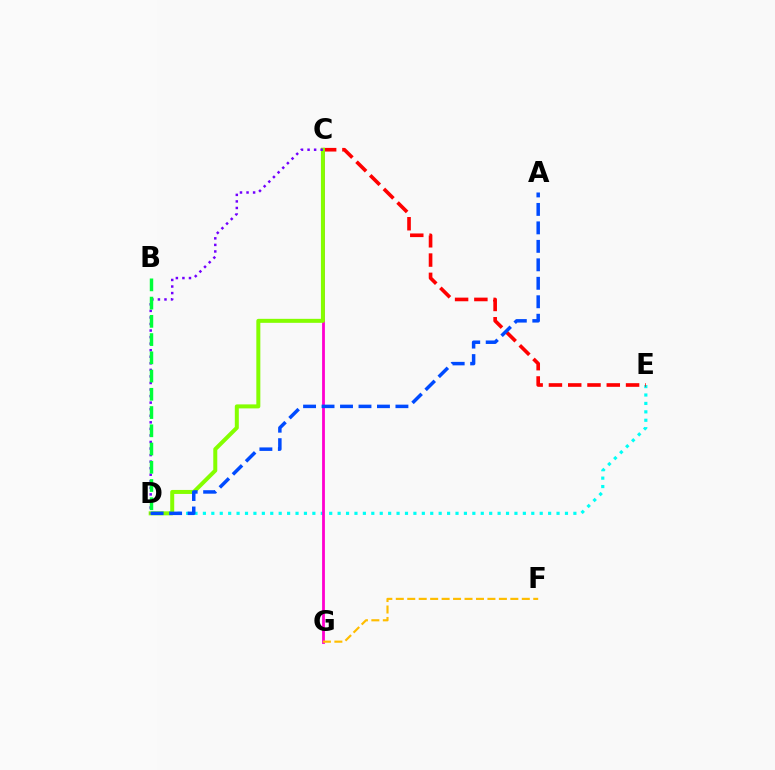{('D', 'E'): [{'color': '#00fff6', 'line_style': 'dotted', 'thickness': 2.29}], ('C', 'G'): [{'color': '#ff00cf', 'line_style': 'solid', 'thickness': 2.02}], ('C', 'E'): [{'color': '#ff0000', 'line_style': 'dashed', 'thickness': 2.62}], ('C', 'D'): [{'color': '#84ff00', 'line_style': 'solid', 'thickness': 2.88}, {'color': '#7200ff', 'line_style': 'dotted', 'thickness': 1.78}], ('F', 'G'): [{'color': '#ffbd00', 'line_style': 'dashed', 'thickness': 1.56}], ('A', 'D'): [{'color': '#004bff', 'line_style': 'dashed', 'thickness': 2.51}], ('B', 'D'): [{'color': '#00ff39', 'line_style': 'dashed', 'thickness': 2.48}]}